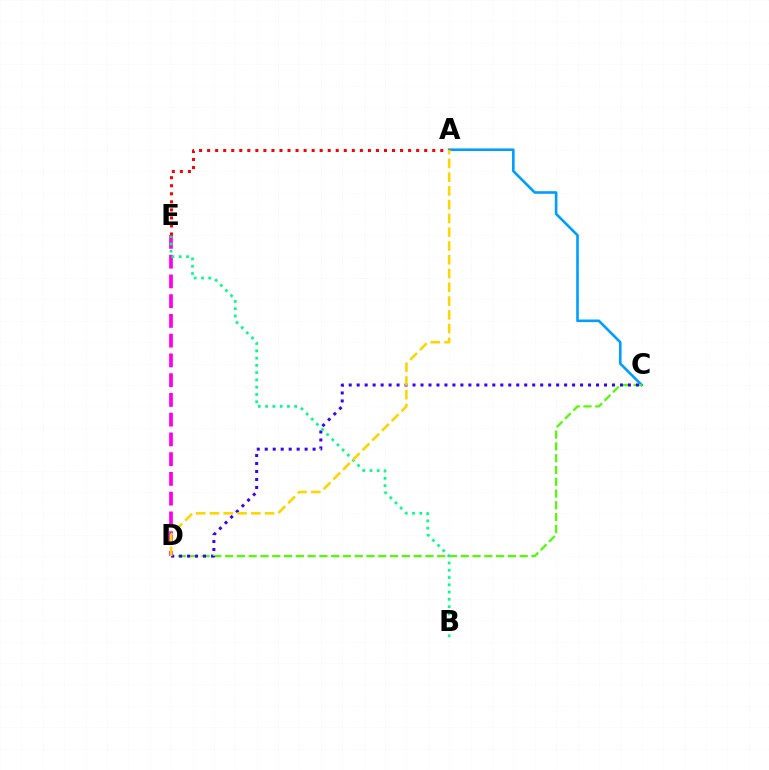{('A', 'C'): [{'color': '#009eff', 'line_style': 'solid', 'thickness': 1.89}], ('C', 'D'): [{'color': '#4fff00', 'line_style': 'dashed', 'thickness': 1.6}, {'color': '#3700ff', 'line_style': 'dotted', 'thickness': 2.17}], ('D', 'E'): [{'color': '#ff00ed', 'line_style': 'dashed', 'thickness': 2.68}], ('B', 'E'): [{'color': '#00ff86', 'line_style': 'dotted', 'thickness': 1.98}], ('A', 'E'): [{'color': '#ff0000', 'line_style': 'dotted', 'thickness': 2.18}], ('A', 'D'): [{'color': '#ffd500', 'line_style': 'dashed', 'thickness': 1.87}]}